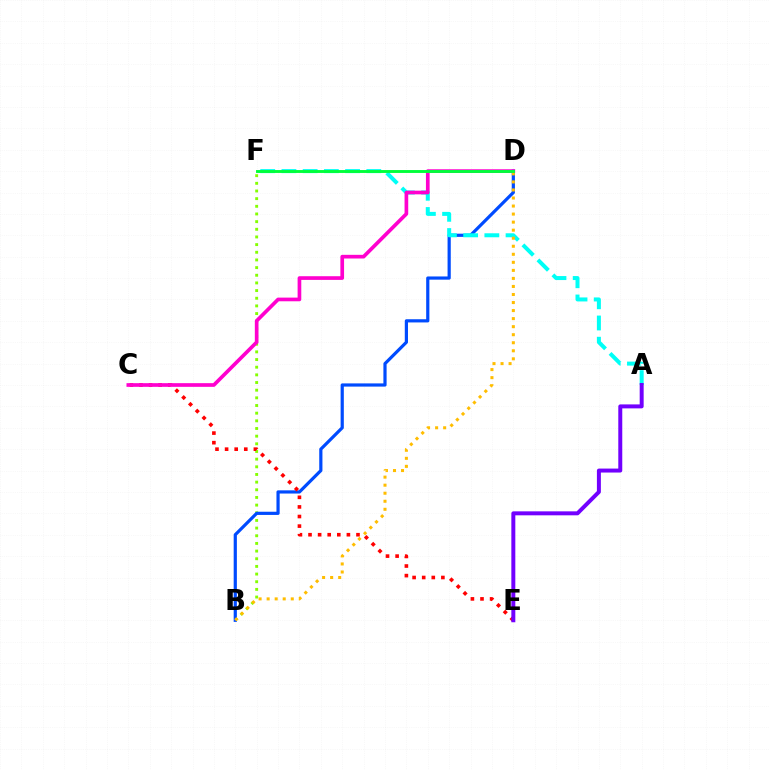{('B', 'F'): [{'color': '#84ff00', 'line_style': 'dotted', 'thickness': 2.08}], ('B', 'D'): [{'color': '#004bff', 'line_style': 'solid', 'thickness': 2.3}, {'color': '#ffbd00', 'line_style': 'dotted', 'thickness': 2.18}], ('C', 'E'): [{'color': '#ff0000', 'line_style': 'dotted', 'thickness': 2.61}], ('A', 'F'): [{'color': '#00fff6', 'line_style': 'dashed', 'thickness': 2.88}], ('A', 'E'): [{'color': '#7200ff', 'line_style': 'solid', 'thickness': 2.86}], ('C', 'D'): [{'color': '#ff00cf', 'line_style': 'solid', 'thickness': 2.65}], ('D', 'F'): [{'color': '#00ff39', 'line_style': 'solid', 'thickness': 2.08}]}